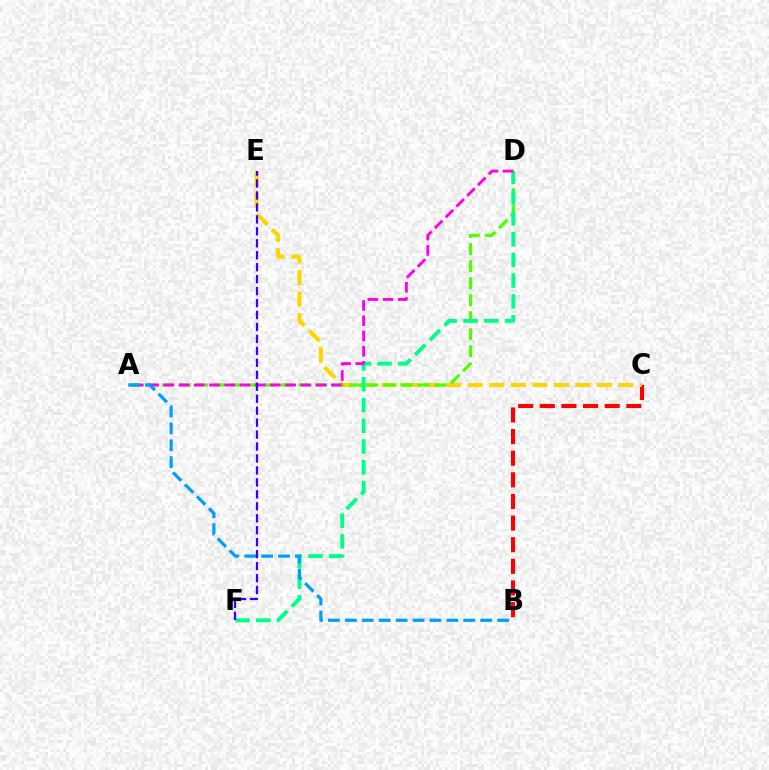{('B', 'C'): [{'color': '#ff0000', 'line_style': 'dashed', 'thickness': 2.94}], ('C', 'E'): [{'color': '#ffd500', 'line_style': 'dashed', 'thickness': 2.92}], ('A', 'D'): [{'color': '#4fff00', 'line_style': 'dashed', 'thickness': 2.32}, {'color': '#ff00ed', 'line_style': 'dashed', 'thickness': 2.07}], ('D', 'F'): [{'color': '#00ff86', 'line_style': 'dashed', 'thickness': 2.82}], ('A', 'B'): [{'color': '#009eff', 'line_style': 'dashed', 'thickness': 2.3}], ('E', 'F'): [{'color': '#3700ff', 'line_style': 'dashed', 'thickness': 1.62}]}